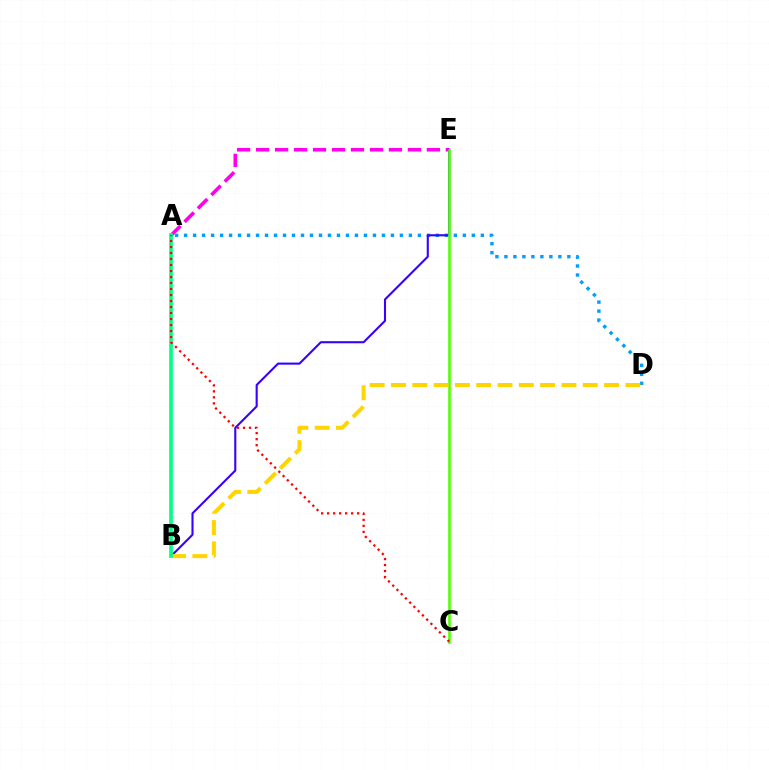{('A', 'E'): [{'color': '#ff00ed', 'line_style': 'dashed', 'thickness': 2.58}], ('A', 'D'): [{'color': '#009eff', 'line_style': 'dotted', 'thickness': 2.44}], ('B', 'E'): [{'color': '#3700ff', 'line_style': 'solid', 'thickness': 1.51}], ('C', 'E'): [{'color': '#4fff00', 'line_style': 'solid', 'thickness': 1.86}], ('B', 'D'): [{'color': '#ffd500', 'line_style': 'dashed', 'thickness': 2.89}], ('A', 'B'): [{'color': '#00ff86', 'line_style': 'solid', 'thickness': 2.63}], ('A', 'C'): [{'color': '#ff0000', 'line_style': 'dotted', 'thickness': 1.63}]}